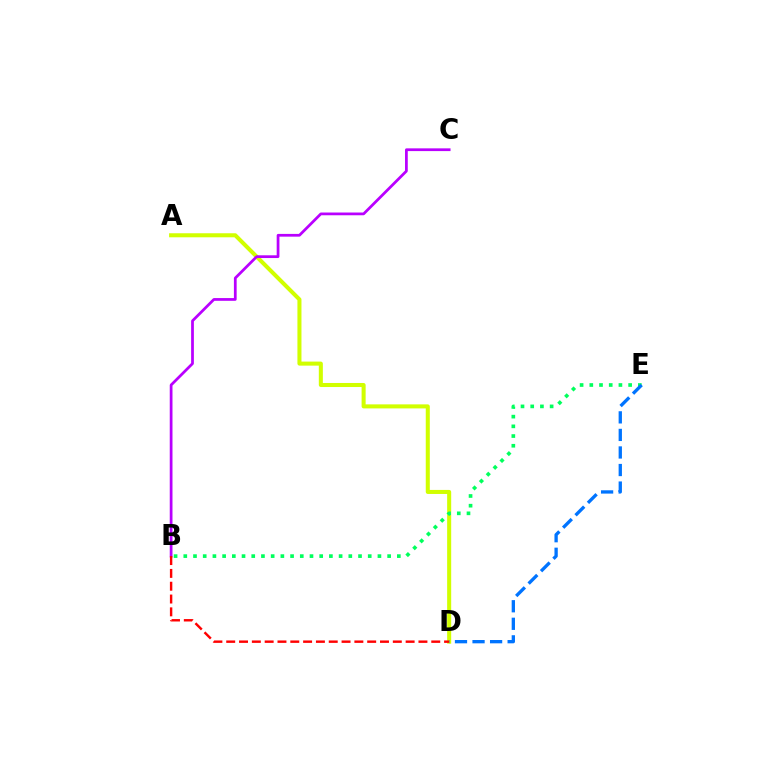{('A', 'D'): [{'color': '#d1ff00', 'line_style': 'solid', 'thickness': 2.91}], ('B', 'E'): [{'color': '#00ff5c', 'line_style': 'dotted', 'thickness': 2.64}], ('B', 'C'): [{'color': '#b900ff', 'line_style': 'solid', 'thickness': 1.98}], ('D', 'E'): [{'color': '#0074ff', 'line_style': 'dashed', 'thickness': 2.38}], ('B', 'D'): [{'color': '#ff0000', 'line_style': 'dashed', 'thickness': 1.74}]}